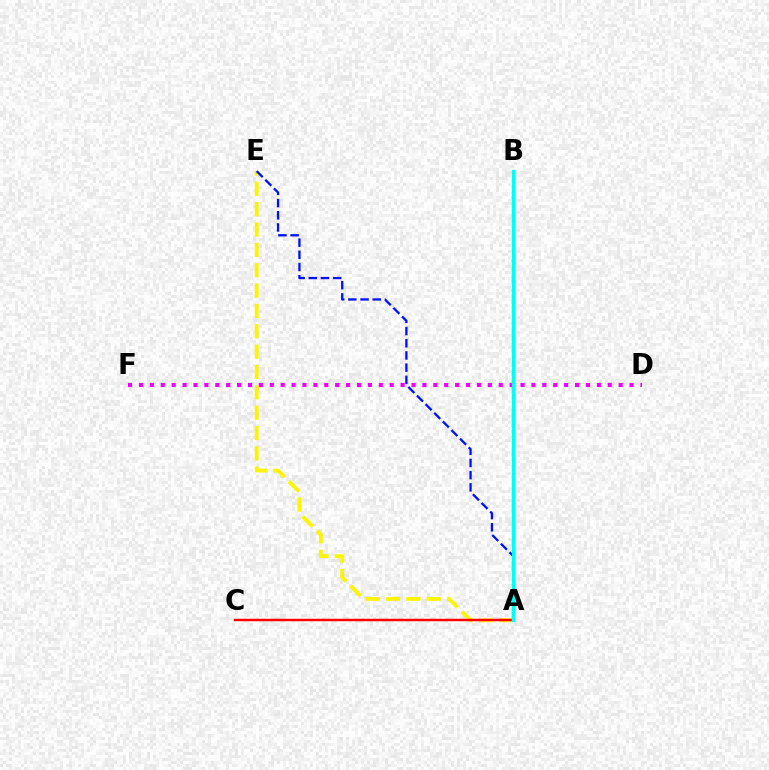{('A', 'E'): [{'color': '#fcf500', 'line_style': 'dashed', 'thickness': 2.76}, {'color': '#0010ff', 'line_style': 'dashed', 'thickness': 1.66}], ('A', 'C'): [{'color': '#ff0000', 'line_style': 'solid', 'thickness': 1.75}], ('A', 'B'): [{'color': '#08ff00', 'line_style': 'dotted', 'thickness': 1.54}, {'color': '#00fff6', 'line_style': 'solid', 'thickness': 2.45}], ('D', 'F'): [{'color': '#ee00ff', 'line_style': 'dotted', 'thickness': 2.96}]}